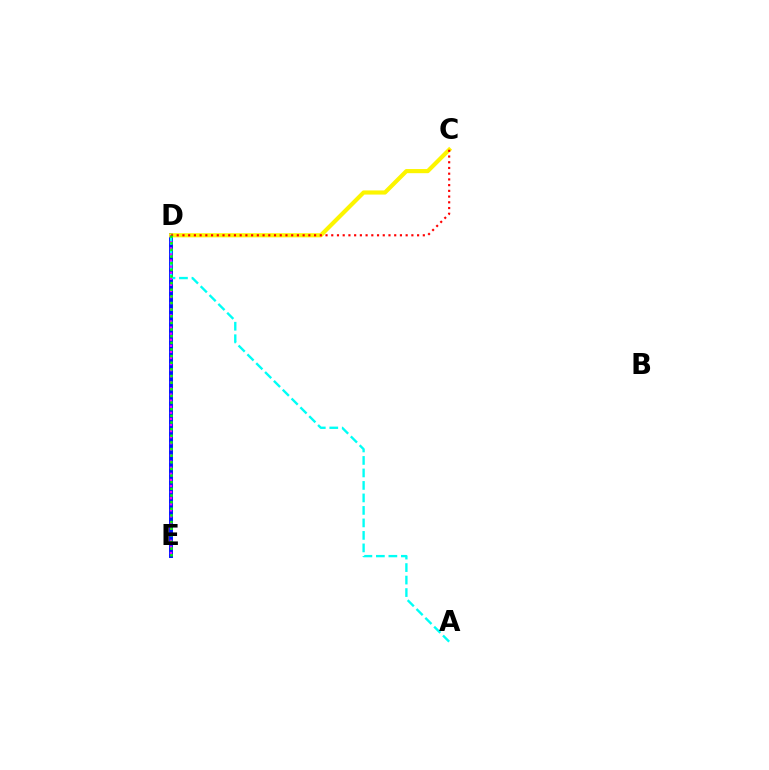{('D', 'E'): [{'color': '#0010ff', 'line_style': 'solid', 'thickness': 2.83}, {'color': '#ee00ff', 'line_style': 'dotted', 'thickness': 1.66}, {'color': '#08ff00', 'line_style': 'dotted', 'thickness': 1.8}], ('C', 'D'): [{'color': '#fcf500', 'line_style': 'solid', 'thickness': 2.98}, {'color': '#ff0000', 'line_style': 'dotted', 'thickness': 1.55}], ('A', 'D'): [{'color': '#00fff6', 'line_style': 'dashed', 'thickness': 1.7}]}